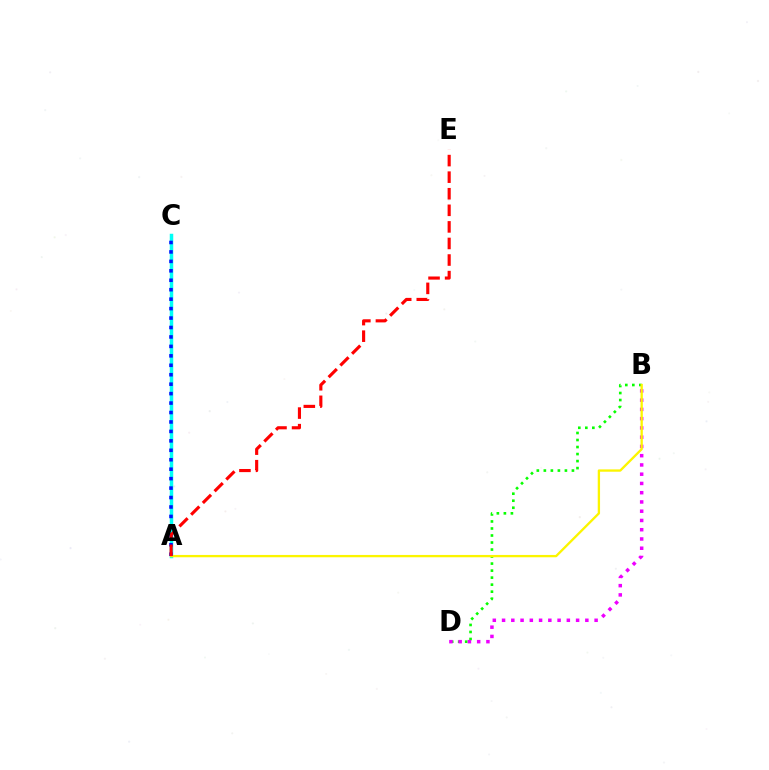{('A', 'C'): [{'color': '#00fff6', 'line_style': 'solid', 'thickness': 2.52}, {'color': '#0010ff', 'line_style': 'dotted', 'thickness': 2.57}], ('B', 'D'): [{'color': '#08ff00', 'line_style': 'dotted', 'thickness': 1.91}, {'color': '#ee00ff', 'line_style': 'dotted', 'thickness': 2.51}], ('A', 'B'): [{'color': '#fcf500', 'line_style': 'solid', 'thickness': 1.67}], ('A', 'E'): [{'color': '#ff0000', 'line_style': 'dashed', 'thickness': 2.25}]}